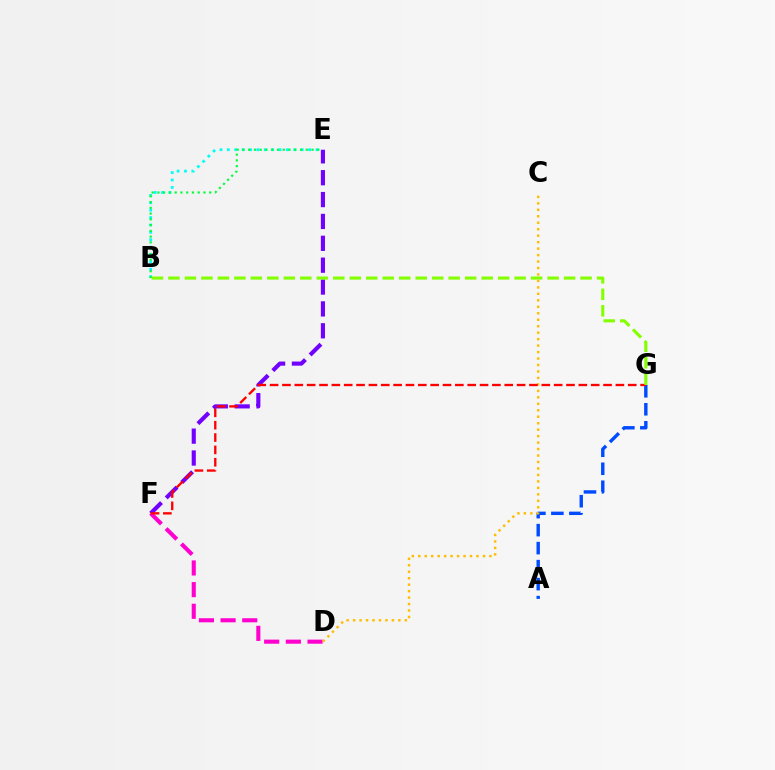{('B', 'E'): [{'color': '#00fff6', 'line_style': 'dotted', 'thickness': 2.01}, {'color': '#00ff39', 'line_style': 'dotted', 'thickness': 1.57}], ('D', 'F'): [{'color': '#ff00cf', 'line_style': 'dashed', 'thickness': 2.94}], ('E', 'F'): [{'color': '#7200ff', 'line_style': 'dashed', 'thickness': 2.97}], ('A', 'G'): [{'color': '#004bff', 'line_style': 'dashed', 'thickness': 2.44}], ('C', 'D'): [{'color': '#ffbd00', 'line_style': 'dotted', 'thickness': 1.76}], ('F', 'G'): [{'color': '#ff0000', 'line_style': 'dashed', 'thickness': 1.68}], ('B', 'G'): [{'color': '#84ff00', 'line_style': 'dashed', 'thickness': 2.24}]}